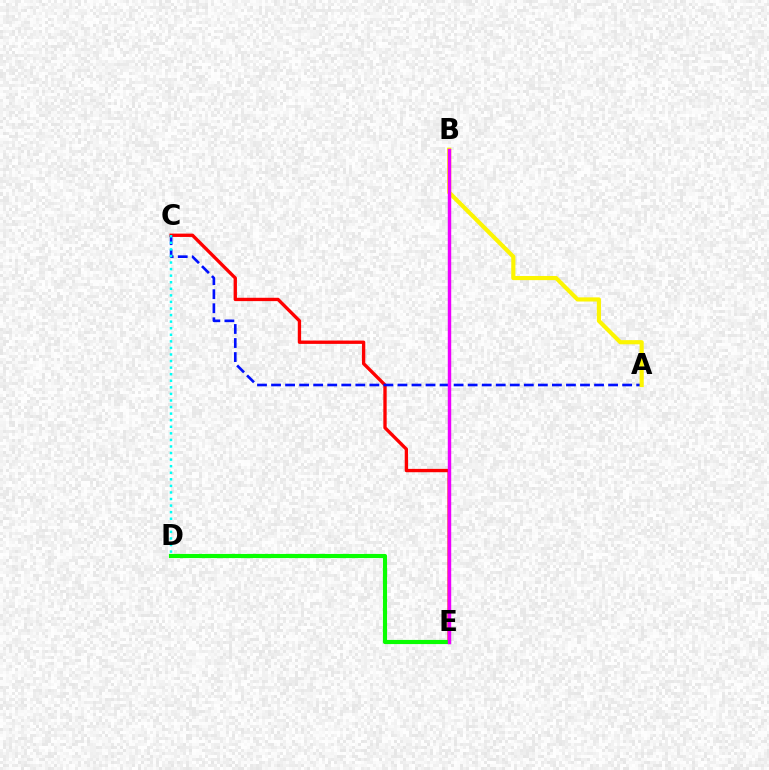{('C', 'E'): [{'color': '#ff0000', 'line_style': 'solid', 'thickness': 2.4}], ('A', 'C'): [{'color': '#0010ff', 'line_style': 'dashed', 'thickness': 1.91}], ('C', 'D'): [{'color': '#00fff6', 'line_style': 'dotted', 'thickness': 1.78}], ('A', 'B'): [{'color': '#fcf500', 'line_style': 'solid', 'thickness': 2.99}], ('D', 'E'): [{'color': '#08ff00', 'line_style': 'solid', 'thickness': 2.99}], ('B', 'E'): [{'color': '#ee00ff', 'line_style': 'solid', 'thickness': 2.47}]}